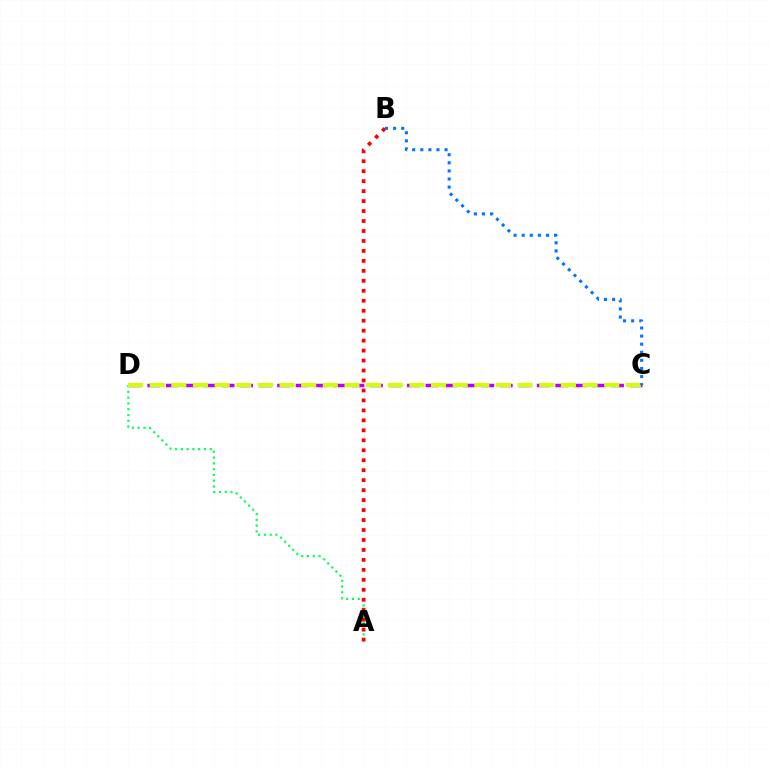{('C', 'D'): [{'color': '#b900ff', 'line_style': 'dashed', 'thickness': 2.52}, {'color': '#d1ff00', 'line_style': 'dashed', 'thickness': 2.94}], ('A', 'D'): [{'color': '#00ff5c', 'line_style': 'dotted', 'thickness': 1.57}], ('A', 'B'): [{'color': '#ff0000', 'line_style': 'dotted', 'thickness': 2.71}], ('B', 'C'): [{'color': '#0074ff', 'line_style': 'dotted', 'thickness': 2.2}]}